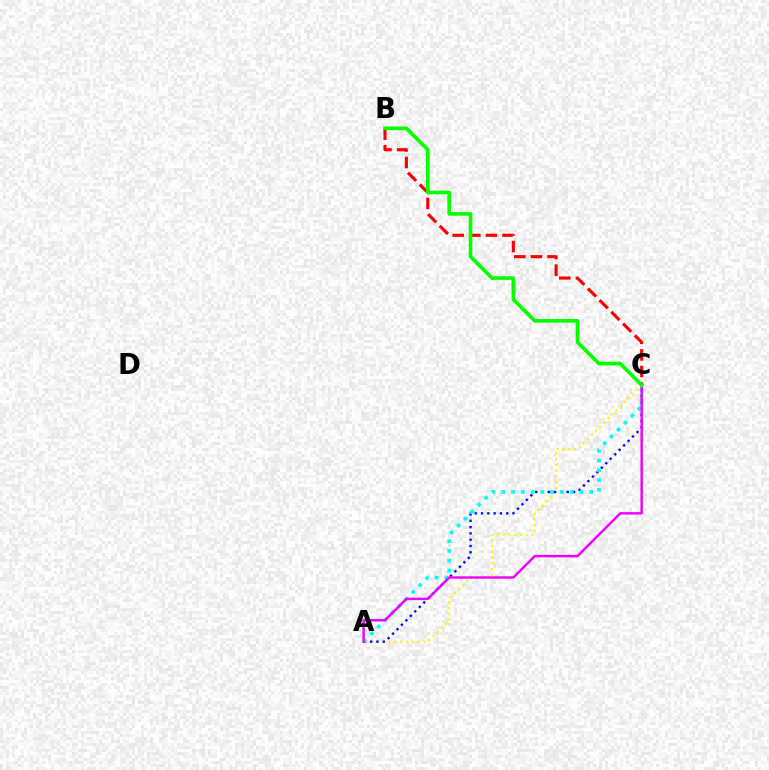{('B', 'C'): [{'color': '#ff0000', 'line_style': 'dashed', 'thickness': 2.25}, {'color': '#08ff00', 'line_style': 'solid', 'thickness': 2.62}], ('A', 'C'): [{'color': '#fcf500', 'line_style': 'dotted', 'thickness': 1.57}, {'color': '#0010ff', 'line_style': 'dotted', 'thickness': 1.71}, {'color': '#00fff6', 'line_style': 'dotted', 'thickness': 2.66}, {'color': '#ee00ff', 'line_style': 'solid', 'thickness': 1.76}]}